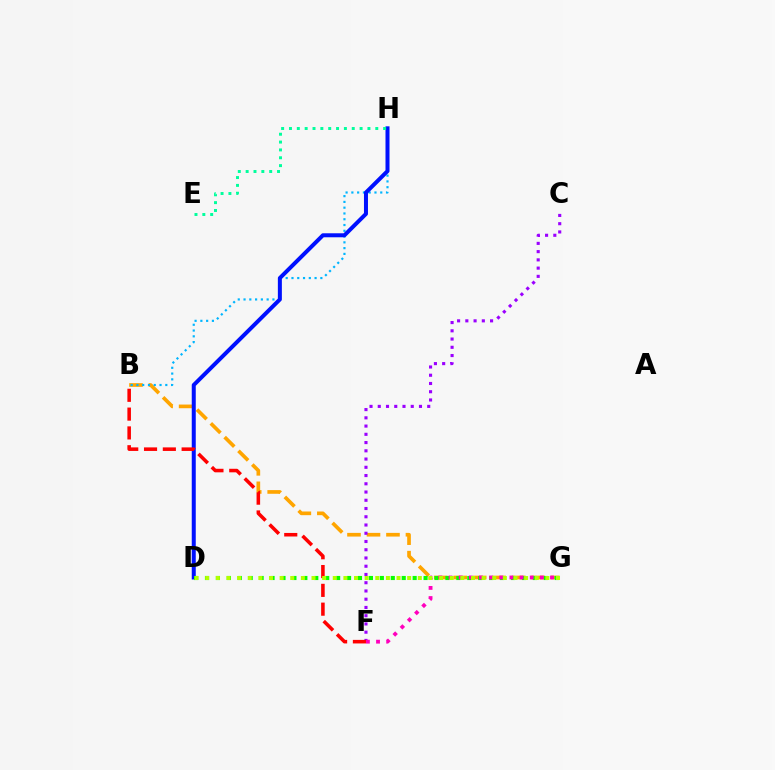{('B', 'G'): [{'color': '#ffa500', 'line_style': 'dashed', 'thickness': 2.65}], ('B', 'H'): [{'color': '#00b5ff', 'line_style': 'dotted', 'thickness': 1.57}], ('D', 'H'): [{'color': '#0010ff', 'line_style': 'solid', 'thickness': 2.88}], ('E', 'H'): [{'color': '#00ff9d', 'line_style': 'dotted', 'thickness': 2.13}], ('D', 'G'): [{'color': '#08ff00', 'line_style': 'dotted', 'thickness': 2.97}, {'color': '#b3ff00', 'line_style': 'dotted', 'thickness': 2.89}], ('C', 'F'): [{'color': '#9b00ff', 'line_style': 'dotted', 'thickness': 2.24}], ('B', 'F'): [{'color': '#ff0000', 'line_style': 'dashed', 'thickness': 2.55}], ('F', 'G'): [{'color': '#ff00bd', 'line_style': 'dotted', 'thickness': 2.76}]}